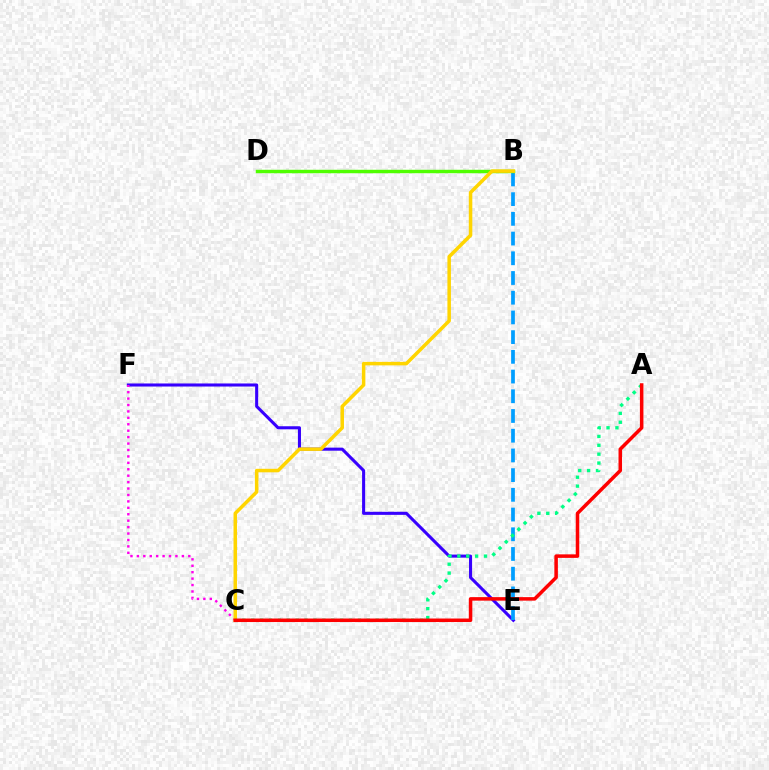{('E', 'F'): [{'color': '#3700ff', 'line_style': 'solid', 'thickness': 2.2}], ('C', 'F'): [{'color': '#ff00ed', 'line_style': 'dotted', 'thickness': 1.75}], ('B', 'E'): [{'color': '#009eff', 'line_style': 'dashed', 'thickness': 2.68}], ('B', 'D'): [{'color': '#4fff00', 'line_style': 'solid', 'thickness': 2.48}], ('B', 'C'): [{'color': '#ffd500', 'line_style': 'solid', 'thickness': 2.53}], ('A', 'C'): [{'color': '#00ff86', 'line_style': 'dotted', 'thickness': 2.41}, {'color': '#ff0000', 'line_style': 'solid', 'thickness': 2.53}]}